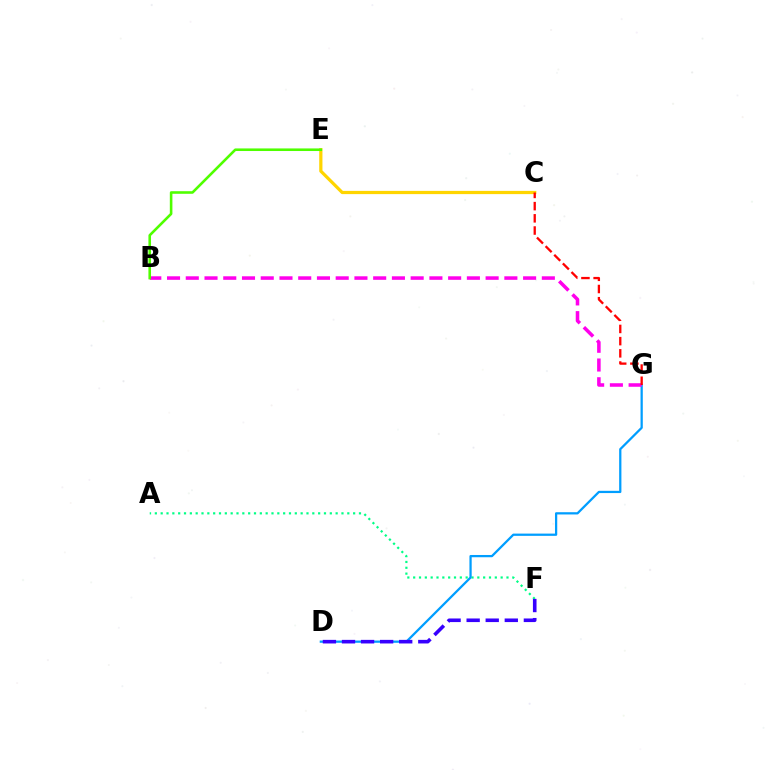{('C', 'E'): [{'color': '#ffd500', 'line_style': 'solid', 'thickness': 2.32}], ('A', 'F'): [{'color': '#00ff86', 'line_style': 'dotted', 'thickness': 1.58}], ('D', 'G'): [{'color': '#009eff', 'line_style': 'solid', 'thickness': 1.62}], ('B', 'G'): [{'color': '#ff00ed', 'line_style': 'dashed', 'thickness': 2.55}], ('B', 'E'): [{'color': '#4fff00', 'line_style': 'solid', 'thickness': 1.87}], ('D', 'F'): [{'color': '#3700ff', 'line_style': 'dashed', 'thickness': 2.59}], ('C', 'G'): [{'color': '#ff0000', 'line_style': 'dashed', 'thickness': 1.66}]}